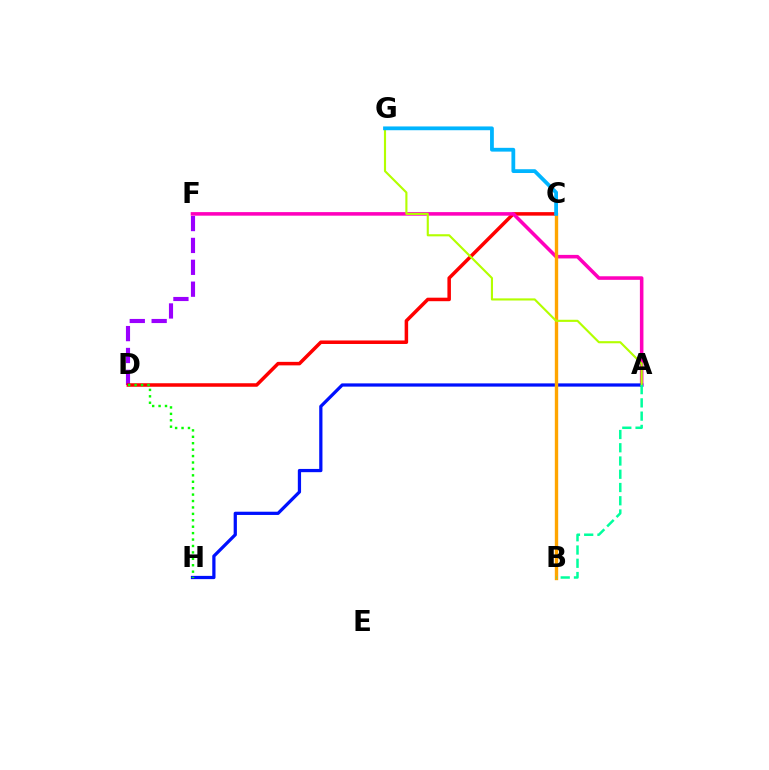{('D', 'F'): [{'color': '#9b00ff', 'line_style': 'dashed', 'thickness': 2.97}], ('C', 'D'): [{'color': '#ff0000', 'line_style': 'solid', 'thickness': 2.53}], ('A', 'F'): [{'color': '#ff00bd', 'line_style': 'solid', 'thickness': 2.56}], ('A', 'H'): [{'color': '#0010ff', 'line_style': 'solid', 'thickness': 2.33}], ('B', 'C'): [{'color': '#ffa500', 'line_style': 'solid', 'thickness': 2.43}], ('A', 'G'): [{'color': '#b3ff00', 'line_style': 'solid', 'thickness': 1.53}], ('C', 'G'): [{'color': '#00b5ff', 'line_style': 'solid', 'thickness': 2.73}], ('D', 'H'): [{'color': '#08ff00', 'line_style': 'dotted', 'thickness': 1.74}], ('A', 'B'): [{'color': '#00ff9d', 'line_style': 'dashed', 'thickness': 1.8}]}